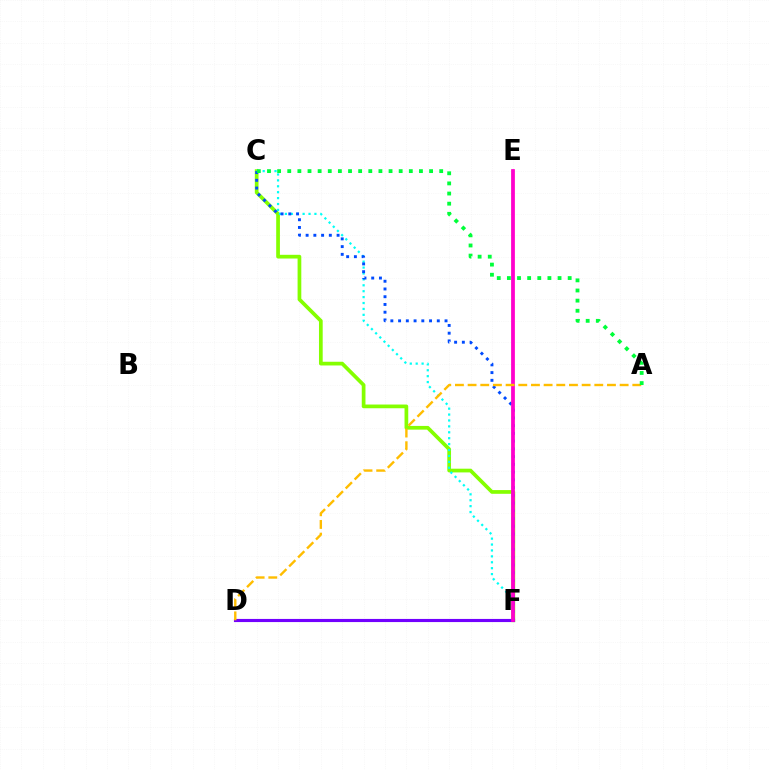{('C', 'F'): [{'color': '#84ff00', 'line_style': 'solid', 'thickness': 2.67}, {'color': '#00fff6', 'line_style': 'dotted', 'thickness': 1.61}, {'color': '#004bff', 'line_style': 'dotted', 'thickness': 2.1}], ('D', 'F'): [{'color': '#7200ff', 'line_style': 'solid', 'thickness': 2.26}], ('E', 'F'): [{'color': '#ff0000', 'line_style': 'solid', 'thickness': 1.72}, {'color': '#ff00cf', 'line_style': 'solid', 'thickness': 2.66}], ('A', 'D'): [{'color': '#ffbd00', 'line_style': 'dashed', 'thickness': 1.72}], ('A', 'C'): [{'color': '#00ff39', 'line_style': 'dotted', 'thickness': 2.75}]}